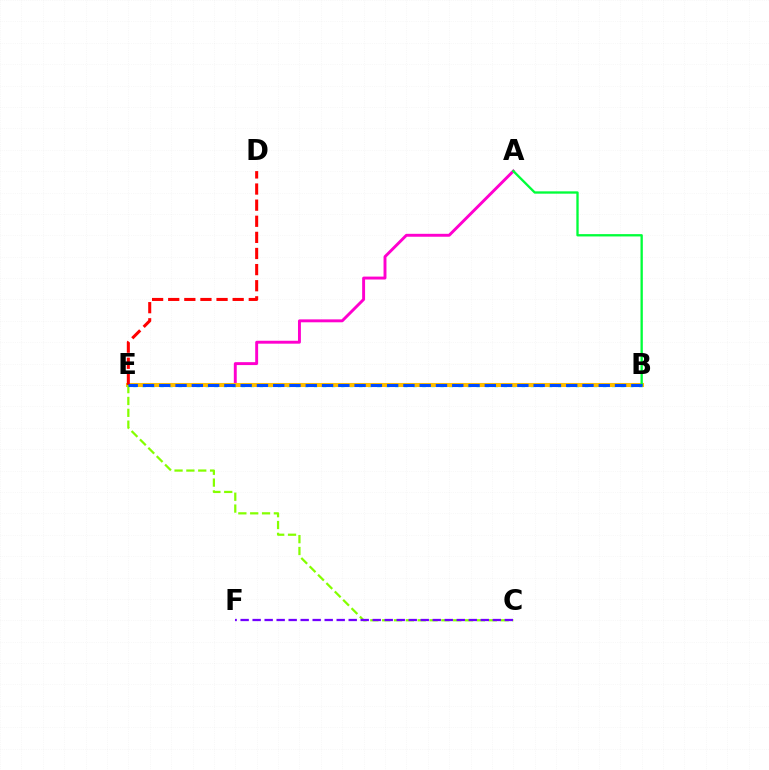{('A', 'E'): [{'color': '#ff00cf', 'line_style': 'solid', 'thickness': 2.1}], ('B', 'E'): [{'color': '#00fff6', 'line_style': 'dotted', 'thickness': 2.45}, {'color': '#ffbd00', 'line_style': 'solid', 'thickness': 2.91}, {'color': '#004bff', 'line_style': 'dashed', 'thickness': 2.21}], ('A', 'B'): [{'color': '#00ff39', 'line_style': 'solid', 'thickness': 1.67}], ('D', 'E'): [{'color': '#ff0000', 'line_style': 'dashed', 'thickness': 2.19}], ('C', 'E'): [{'color': '#84ff00', 'line_style': 'dashed', 'thickness': 1.61}], ('C', 'F'): [{'color': '#7200ff', 'line_style': 'dashed', 'thickness': 1.63}]}